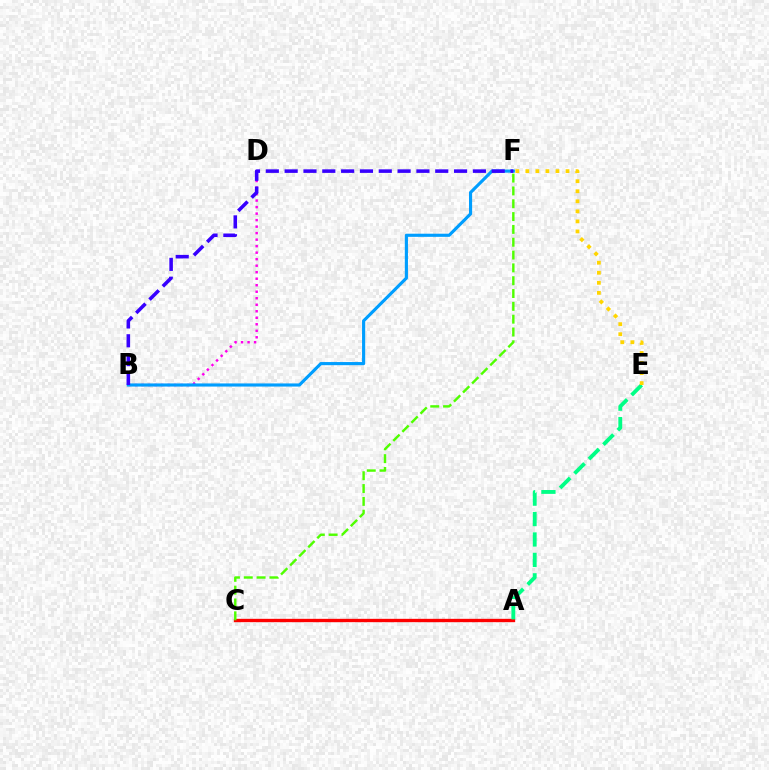{('B', 'D'): [{'color': '#ff00ed', 'line_style': 'dotted', 'thickness': 1.77}], ('A', 'C'): [{'color': '#ff0000', 'line_style': 'solid', 'thickness': 2.41}], ('A', 'E'): [{'color': '#00ff86', 'line_style': 'dashed', 'thickness': 2.77}], ('C', 'F'): [{'color': '#4fff00', 'line_style': 'dashed', 'thickness': 1.74}], ('B', 'F'): [{'color': '#009eff', 'line_style': 'solid', 'thickness': 2.26}, {'color': '#3700ff', 'line_style': 'dashed', 'thickness': 2.56}], ('E', 'F'): [{'color': '#ffd500', 'line_style': 'dotted', 'thickness': 2.73}]}